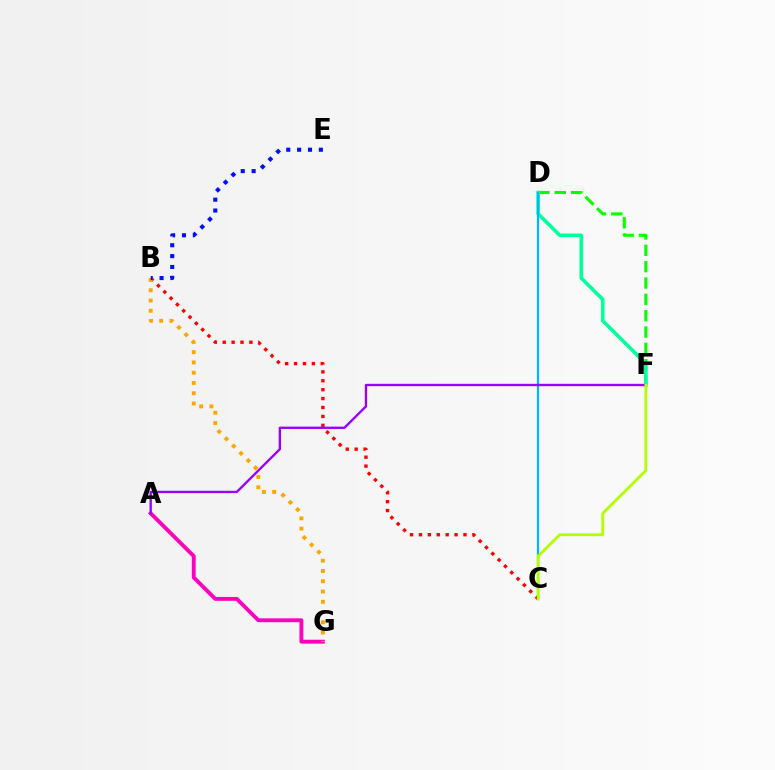{('D', 'F'): [{'color': '#08ff00', 'line_style': 'dashed', 'thickness': 2.22}, {'color': '#00ff9d', 'line_style': 'solid', 'thickness': 2.59}], ('B', 'C'): [{'color': '#ff0000', 'line_style': 'dotted', 'thickness': 2.42}], ('A', 'G'): [{'color': '#ff00bd', 'line_style': 'solid', 'thickness': 2.78}], ('C', 'D'): [{'color': '#00b5ff', 'line_style': 'solid', 'thickness': 1.59}], ('B', 'G'): [{'color': '#ffa500', 'line_style': 'dotted', 'thickness': 2.79}], ('A', 'F'): [{'color': '#9b00ff', 'line_style': 'solid', 'thickness': 1.7}], ('C', 'F'): [{'color': '#b3ff00', 'line_style': 'solid', 'thickness': 2.03}], ('B', 'E'): [{'color': '#0010ff', 'line_style': 'dotted', 'thickness': 2.95}]}